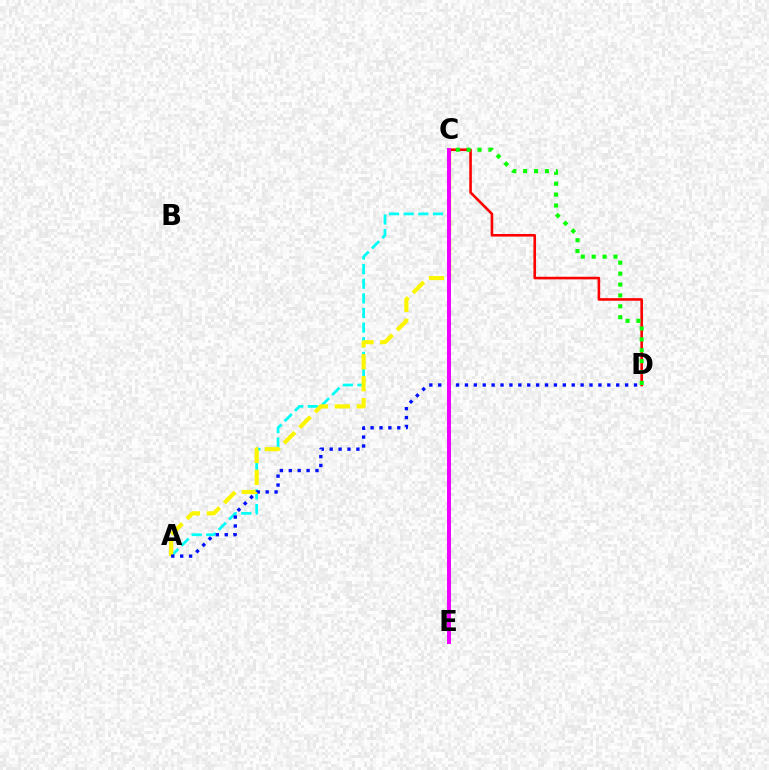{('A', 'C'): [{'color': '#00fff6', 'line_style': 'dashed', 'thickness': 1.99}, {'color': '#fcf500', 'line_style': 'dashed', 'thickness': 2.98}], ('C', 'D'): [{'color': '#ff0000', 'line_style': 'solid', 'thickness': 1.87}, {'color': '#08ff00', 'line_style': 'dotted', 'thickness': 2.96}], ('A', 'D'): [{'color': '#0010ff', 'line_style': 'dotted', 'thickness': 2.42}], ('C', 'E'): [{'color': '#ee00ff', 'line_style': 'solid', 'thickness': 2.85}]}